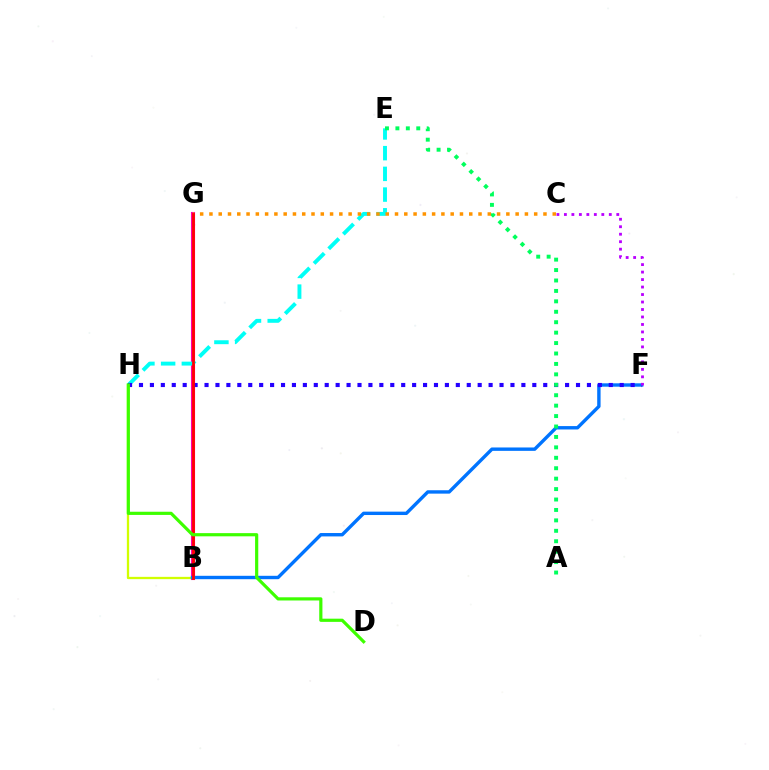{('B', 'H'): [{'color': '#d1ff00', 'line_style': 'solid', 'thickness': 1.65}], ('B', 'G'): [{'color': '#ff00ac', 'line_style': 'solid', 'thickness': 2.96}, {'color': '#ff0000', 'line_style': 'solid', 'thickness': 1.99}], ('B', 'F'): [{'color': '#0074ff', 'line_style': 'solid', 'thickness': 2.44}], ('E', 'H'): [{'color': '#00fff6', 'line_style': 'dashed', 'thickness': 2.81}], ('F', 'H'): [{'color': '#2500ff', 'line_style': 'dotted', 'thickness': 2.97}], ('A', 'E'): [{'color': '#00ff5c', 'line_style': 'dotted', 'thickness': 2.83}], ('C', 'F'): [{'color': '#b900ff', 'line_style': 'dotted', 'thickness': 2.03}], ('C', 'G'): [{'color': '#ff9400', 'line_style': 'dotted', 'thickness': 2.52}], ('D', 'H'): [{'color': '#3dff00', 'line_style': 'solid', 'thickness': 2.3}]}